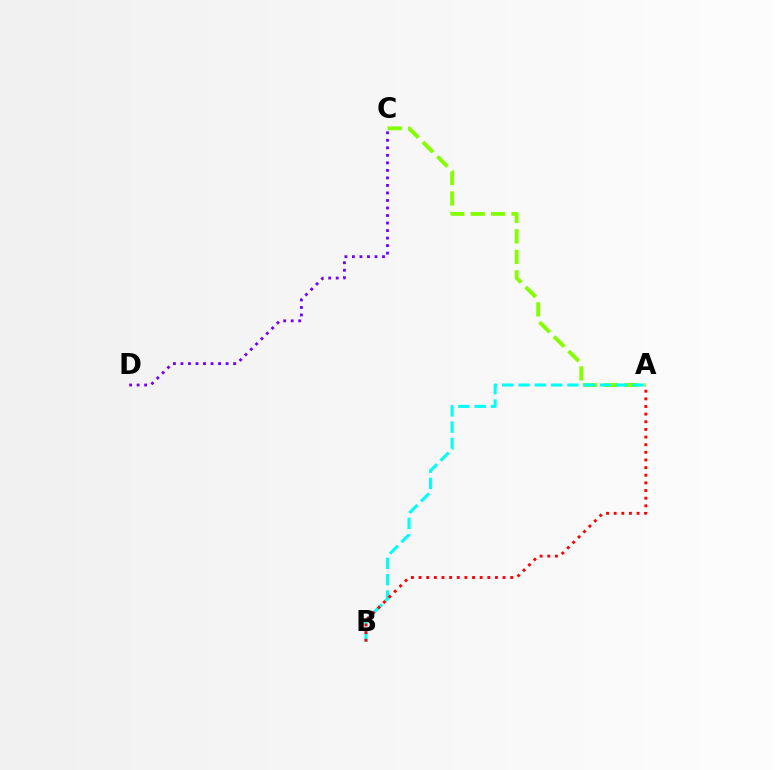{('A', 'C'): [{'color': '#84ff00', 'line_style': 'dashed', 'thickness': 2.78}], ('A', 'B'): [{'color': '#00fff6', 'line_style': 'dashed', 'thickness': 2.22}, {'color': '#ff0000', 'line_style': 'dotted', 'thickness': 2.08}], ('C', 'D'): [{'color': '#7200ff', 'line_style': 'dotted', 'thickness': 2.04}]}